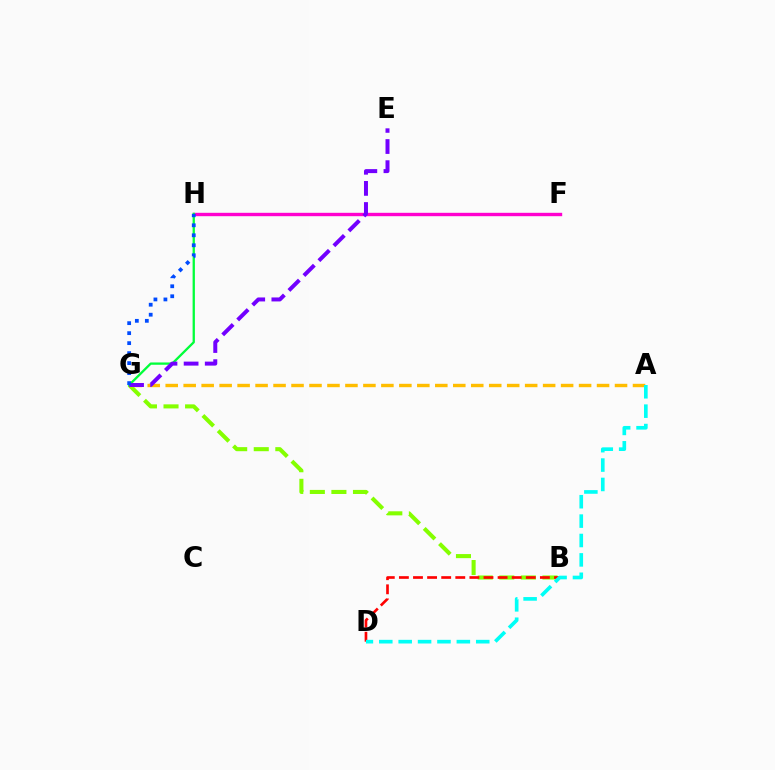{('F', 'H'): [{'color': '#ff00cf', 'line_style': 'solid', 'thickness': 2.43}], ('B', 'G'): [{'color': '#84ff00', 'line_style': 'dashed', 'thickness': 2.93}], ('B', 'D'): [{'color': '#ff0000', 'line_style': 'dashed', 'thickness': 1.92}], ('A', 'G'): [{'color': '#ffbd00', 'line_style': 'dashed', 'thickness': 2.44}], ('G', 'H'): [{'color': '#00ff39', 'line_style': 'solid', 'thickness': 1.66}, {'color': '#004bff', 'line_style': 'dotted', 'thickness': 2.72}], ('E', 'G'): [{'color': '#7200ff', 'line_style': 'dashed', 'thickness': 2.87}], ('A', 'D'): [{'color': '#00fff6', 'line_style': 'dashed', 'thickness': 2.63}]}